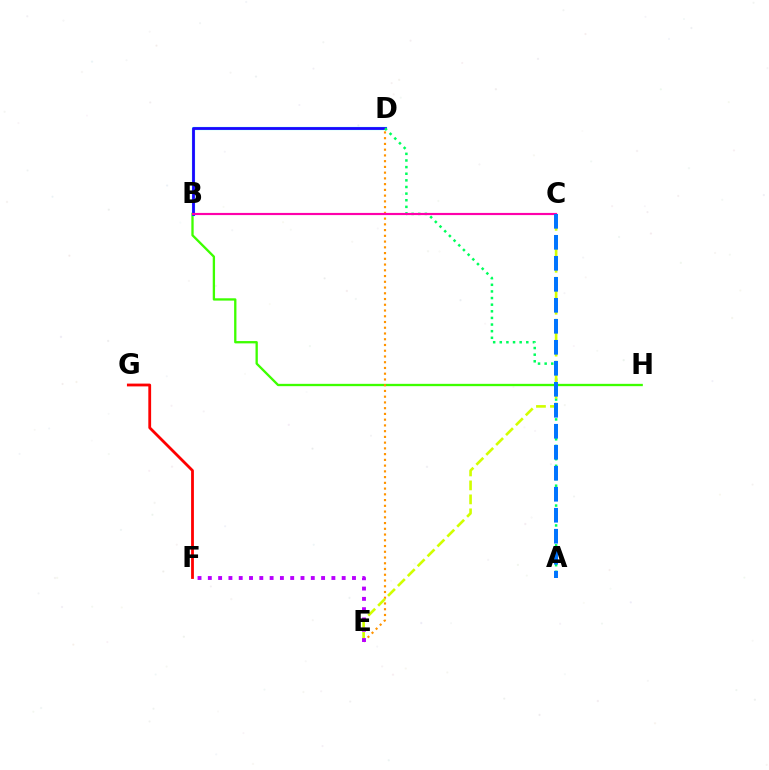{('B', 'H'): [{'color': '#3dff00', 'line_style': 'solid', 'thickness': 1.67}], ('B', 'D'): [{'color': '#00fff6', 'line_style': 'solid', 'thickness': 2.28}, {'color': '#2500ff', 'line_style': 'solid', 'thickness': 1.95}], ('F', 'G'): [{'color': '#ff0000', 'line_style': 'solid', 'thickness': 2.01}], ('A', 'D'): [{'color': '#00ff5c', 'line_style': 'dotted', 'thickness': 1.8}], ('D', 'E'): [{'color': '#ff9400', 'line_style': 'dotted', 'thickness': 1.56}], ('C', 'E'): [{'color': '#d1ff00', 'line_style': 'dashed', 'thickness': 1.9}], ('E', 'F'): [{'color': '#b900ff', 'line_style': 'dotted', 'thickness': 2.8}], ('B', 'C'): [{'color': '#ff00ac', 'line_style': 'solid', 'thickness': 1.56}], ('A', 'C'): [{'color': '#0074ff', 'line_style': 'dashed', 'thickness': 2.85}]}